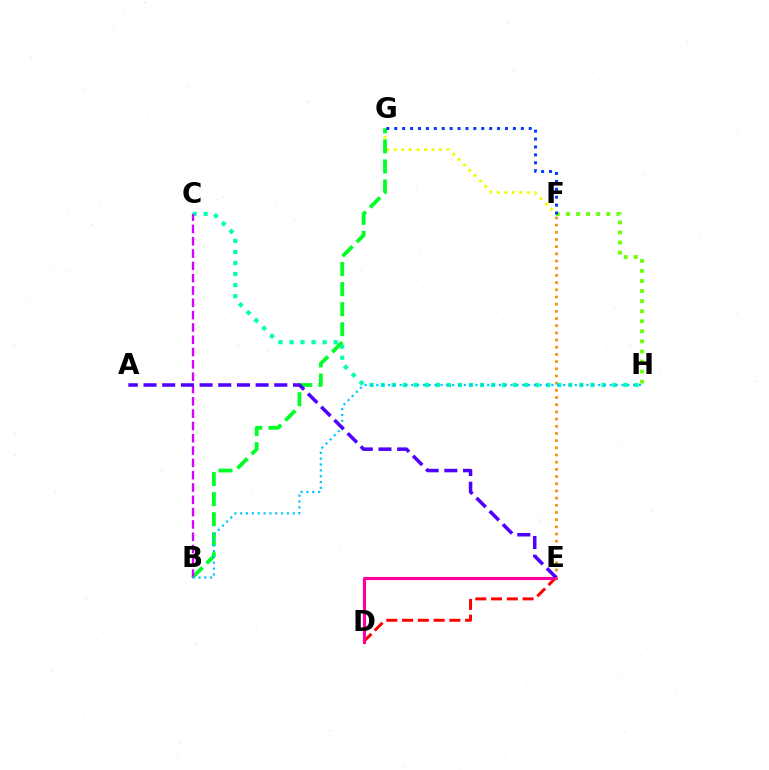{('D', 'E'): [{'color': '#ff0000', 'line_style': 'dashed', 'thickness': 2.14}, {'color': '#ff00a0', 'line_style': 'solid', 'thickness': 2.24}], ('F', 'G'): [{'color': '#eeff00', 'line_style': 'dotted', 'thickness': 2.05}, {'color': '#003fff', 'line_style': 'dotted', 'thickness': 2.15}], ('F', 'H'): [{'color': '#66ff00', 'line_style': 'dotted', 'thickness': 2.74}], ('E', 'F'): [{'color': '#ff8800', 'line_style': 'dotted', 'thickness': 1.95}], ('C', 'H'): [{'color': '#00ffaf', 'line_style': 'dotted', 'thickness': 3.0}], ('B', 'G'): [{'color': '#00ff27', 'line_style': 'dashed', 'thickness': 2.72}], ('B', 'C'): [{'color': '#d600ff', 'line_style': 'dashed', 'thickness': 1.67}], ('B', 'H'): [{'color': '#00c7ff', 'line_style': 'dotted', 'thickness': 1.59}], ('A', 'E'): [{'color': '#4f00ff', 'line_style': 'dashed', 'thickness': 2.54}]}